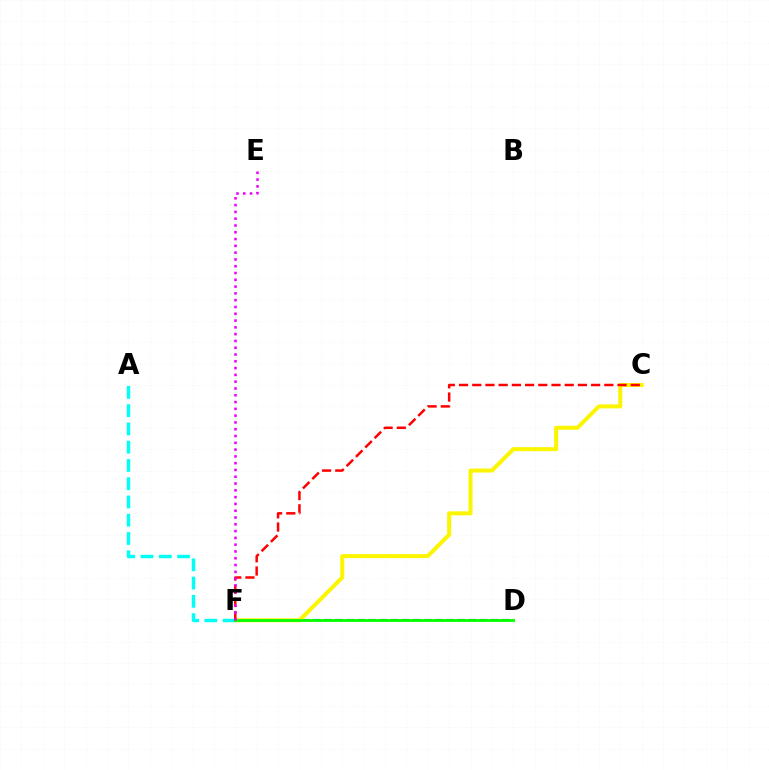{('D', 'F'): [{'color': '#0010ff', 'line_style': 'dashed', 'thickness': 1.51}, {'color': '#08ff00', 'line_style': 'solid', 'thickness': 2.04}], ('C', 'F'): [{'color': '#fcf500', 'line_style': 'solid', 'thickness': 2.88}, {'color': '#ff0000', 'line_style': 'dashed', 'thickness': 1.79}], ('A', 'F'): [{'color': '#00fff6', 'line_style': 'dashed', 'thickness': 2.48}], ('E', 'F'): [{'color': '#ee00ff', 'line_style': 'dotted', 'thickness': 1.85}]}